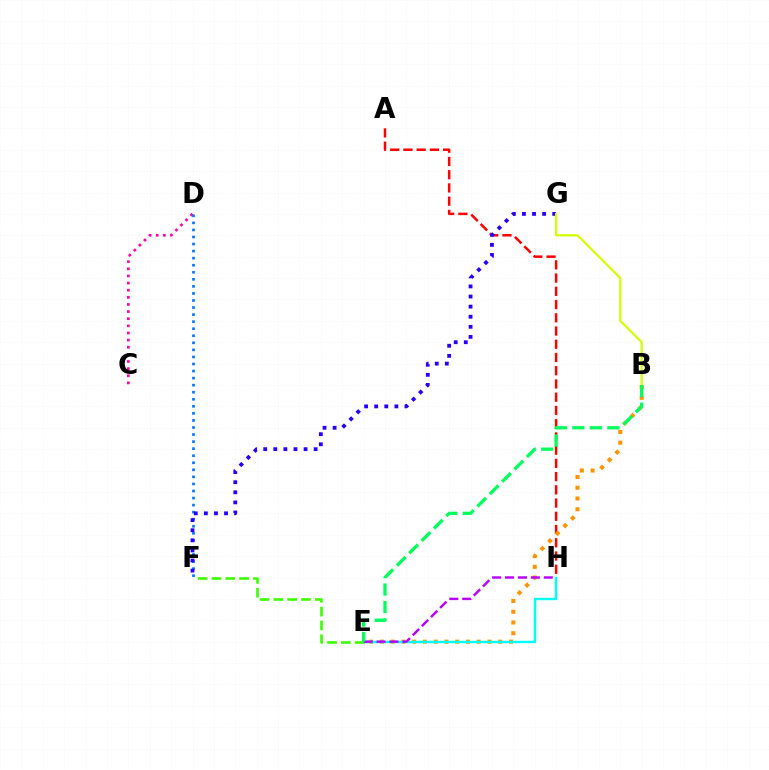{('E', 'F'): [{'color': '#3dff00', 'line_style': 'dashed', 'thickness': 1.88}], ('C', 'D'): [{'color': '#ff00ac', 'line_style': 'dotted', 'thickness': 1.94}], ('A', 'H'): [{'color': '#ff0000', 'line_style': 'dashed', 'thickness': 1.8}], ('D', 'F'): [{'color': '#0074ff', 'line_style': 'dotted', 'thickness': 1.92}], ('B', 'E'): [{'color': '#ff9400', 'line_style': 'dotted', 'thickness': 2.92}, {'color': '#00ff5c', 'line_style': 'dashed', 'thickness': 2.38}], ('E', 'H'): [{'color': '#00fff6', 'line_style': 'solid', 'thickness': 1.76}, {'color': '#b900ff', 'line_style': 'dashed', 'thickness': 1.76}], ('F', 'G'): [{'color': '#2500ff', 'line_style': 'dotted', 'thickness': 2.74}], ('B', 'G'): [{'color': '#d1ff00', 'line_style': 'solid', 'thickness': 1.6}]}